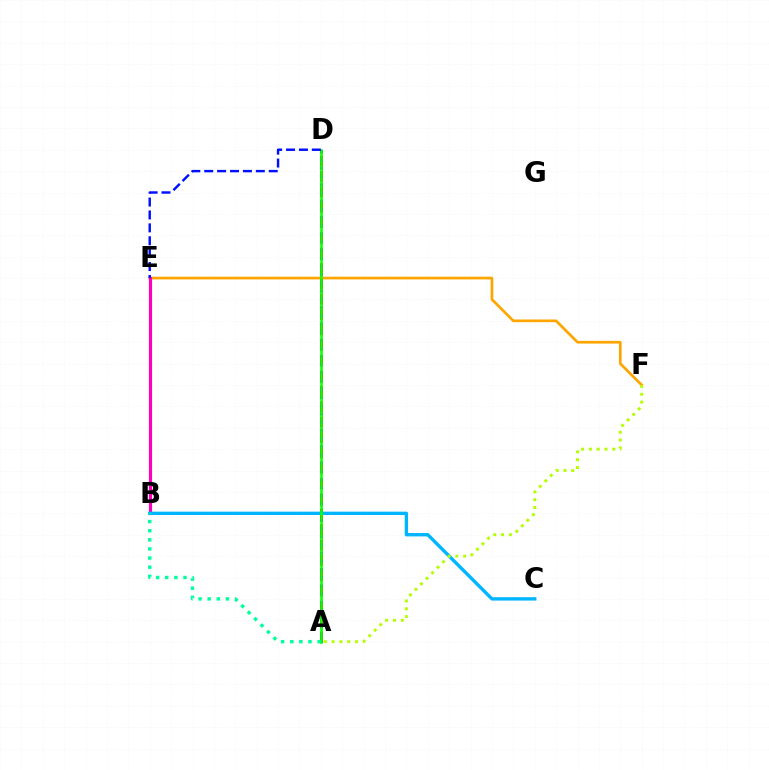{('A', 'D'): [{'color': '#ff0000', 'line_style': 'dashed', 'thickness': 2.09}, {'color': '#9b00ff', 'line_style': 'dotted', 'thickness': 2.22}, {'color': '#08ff00', 'line_style': 'solid', 'thickness': 1.87}], ('E', 'F'): [{'color': '#ffa500', 'line_style': 'solid', 'thickness': 1.95}], ('B', 'E'): [{'color': '#ff00bd', 'line_style': 'solid', 'thickness': 2.25}], ('B', 'C'): [{'color': '#00b5ff', 'line_style': 'solid', 'thickness': 2.42}], ('D', 'E'): [{'color': '#0010ff', 'line_style': 'dashed', 'thickness': 1.75}], ('A', 'F'): [{'color': '#b3ff00', 'line_style': 'dotted', 'thickness': 2.12}], ('A', 'B'): [{'color': '#00ff9d', 'line_style': 'dotted', 'thickness': 2.48}]}